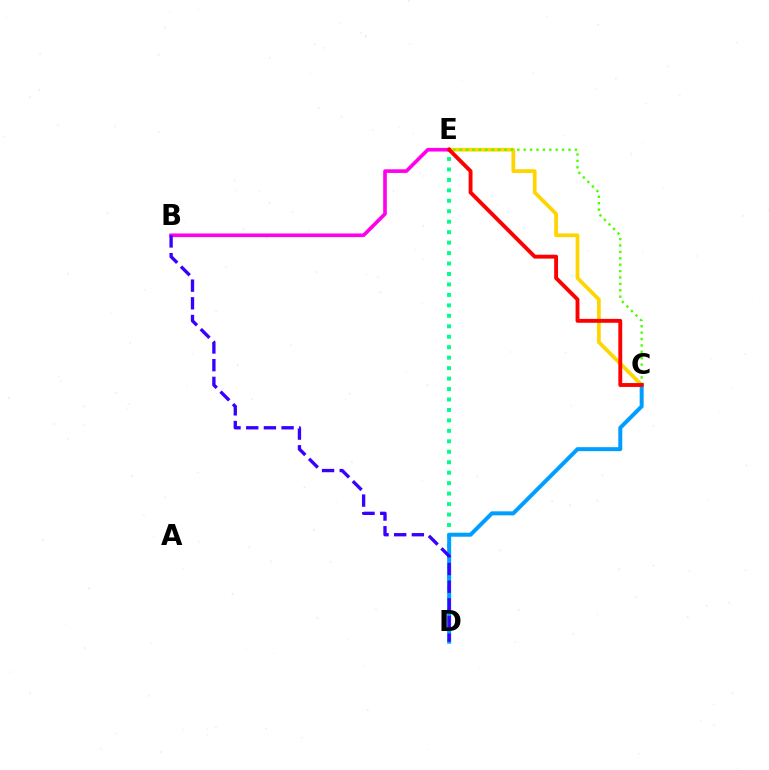{('D', 'E'): [{'color': '#00ff86', 'line_style': 'dotted', 'thickness': 2.84}], ('C', 'E'): [{'color': '#ffd500', 'line_style': 'solid', 'thickness': 2.68}, {'color': '#4fff00', 'line_style': 'dotted', 'thickness': 1.74}, {'color': '#ff0000', 'line_style': 'solid', 'thickness': 2.8}], ('C', 'D'): [{'color': '#009eff', 'line_style': 'solid', 'thickness': 2.87}], ('B', 'E'): [{'color': '#ff00ed', 'line_style': 'solid', 'thickness': 2.62}], ('B', 'D'): [{'color': '#3700ff', 'line_style': 'dashed', 'thickness': 2.4}]}